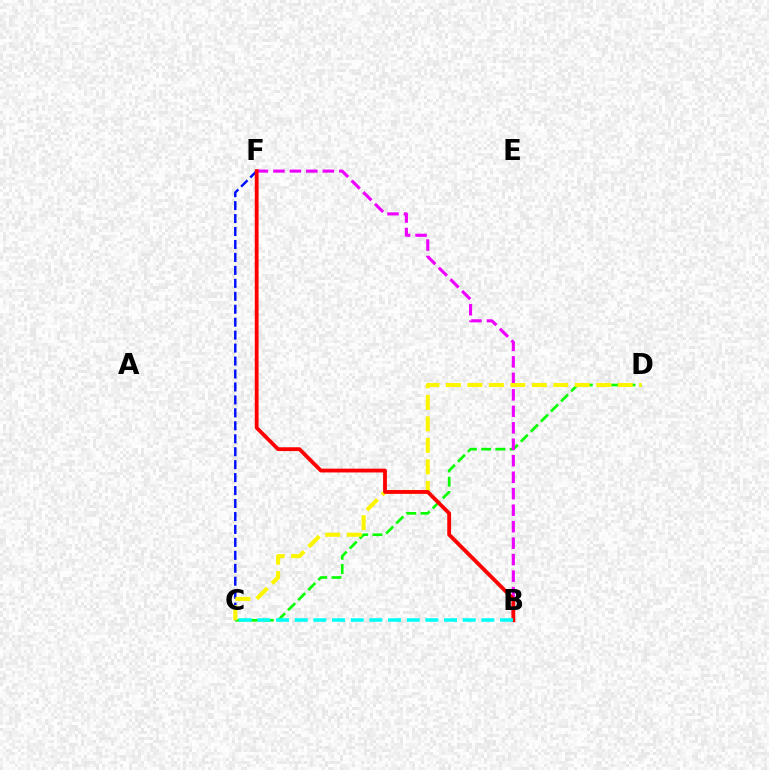{('C', 'D'): [{'color': '#08ff00', 'line_style': 'dashed', 'thickness': 1.93}, {'color': '#fcf500', 'line_style': 'dashed', 'thickness': 2.92}], ('B', 'F'): [{'color': '#ee00ff', 'line_style': 'dashed', 'thickness': 2.24}, {'color': '#ff0000', 'line_style': 'solid', 'thickness': 2.74}], ('C', 'F'): [{'color': '#0010ff', 'line_style': 'dashed', 'thickness': 1.76}], ('B', 'C'): [{'color': '#00fff6', 'line_style': 'dashed', 'thickness': 2.54}]}